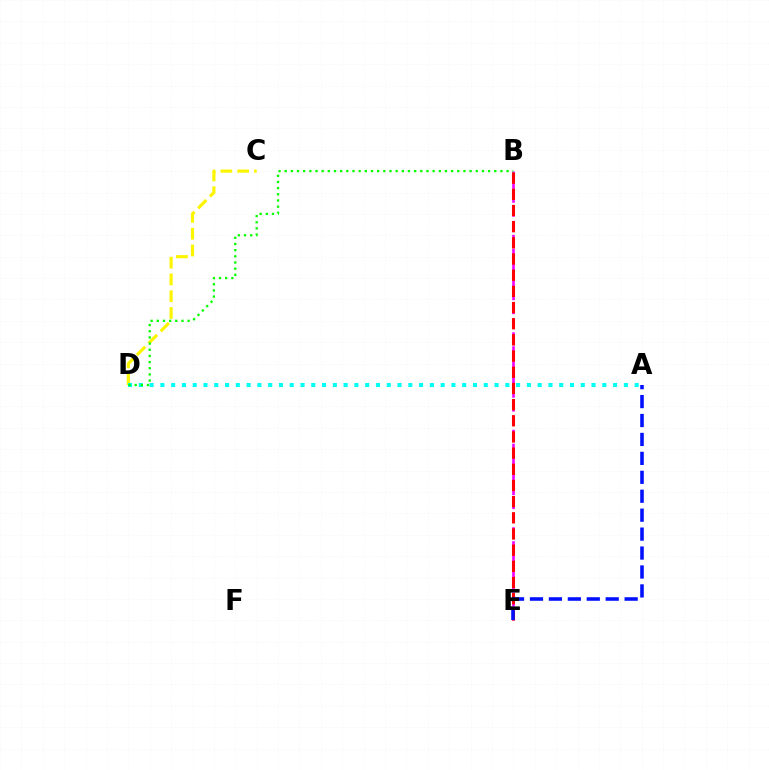{('C', 'D'): [{'color': '#fcf500', 'line_style': 'dashed', 'thickness': 2.28}], ('B', 'E'): [{'color': '#ee00ff', 'line_style': 'dashed', 'thickness': 1.89}, {'color': '#ff0000', 'line_style': 'dashed', 'thickness': 2.2}], ('A', 'D'): [{'color': '#00fff6', 'line_style': 'dotted', 'thickness': 2.93}], ('B', 'D'): [{'color': '#08ff00', 'line_style': 'dotted', 'thickness': 1.67}], ('A', 'E'): [{'color': '#0010ff', 'line_style': 'dashed', 'thickness': 2.57}]}